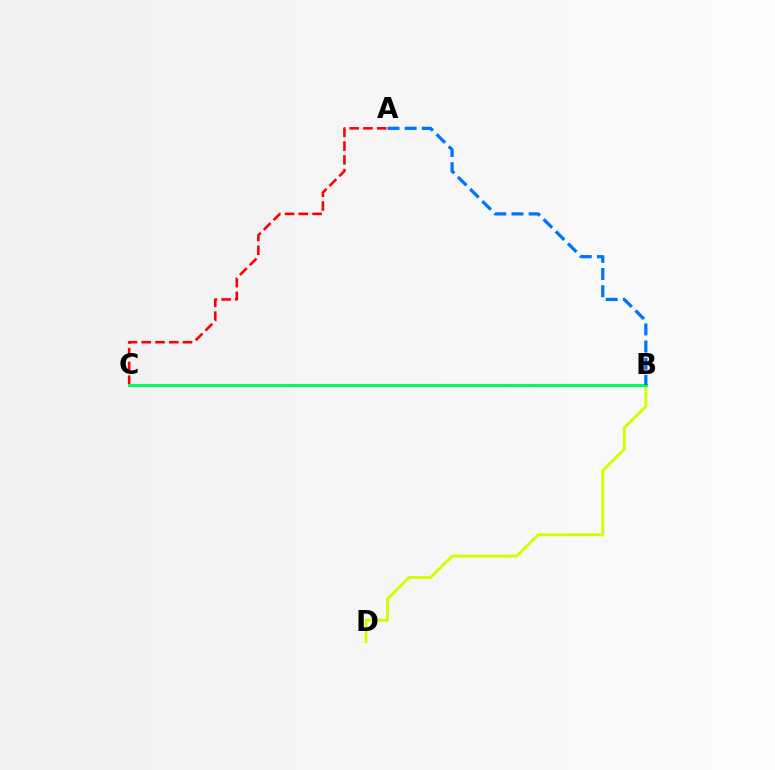{('B', 'C'): [{'color': '#b900ff', 'line_style': 'dotted', 'thickness': 2.09}, {'color': '#00ff5c', 'line_style': 'solid', 'thickness': 2.13}], ('A', 'C'): [{'color': '#ff0000', 'line_style': 'dashed', 'thickness': 1.87}], ('B', 'D'): [{'color': '#d1ff00', 'line_style': 'solid', 'thickness': 2.09}], ('A', 'B'): [{'color': '#0074ff', 'line_style': 'dashed', 'thickness': 2.33}]}